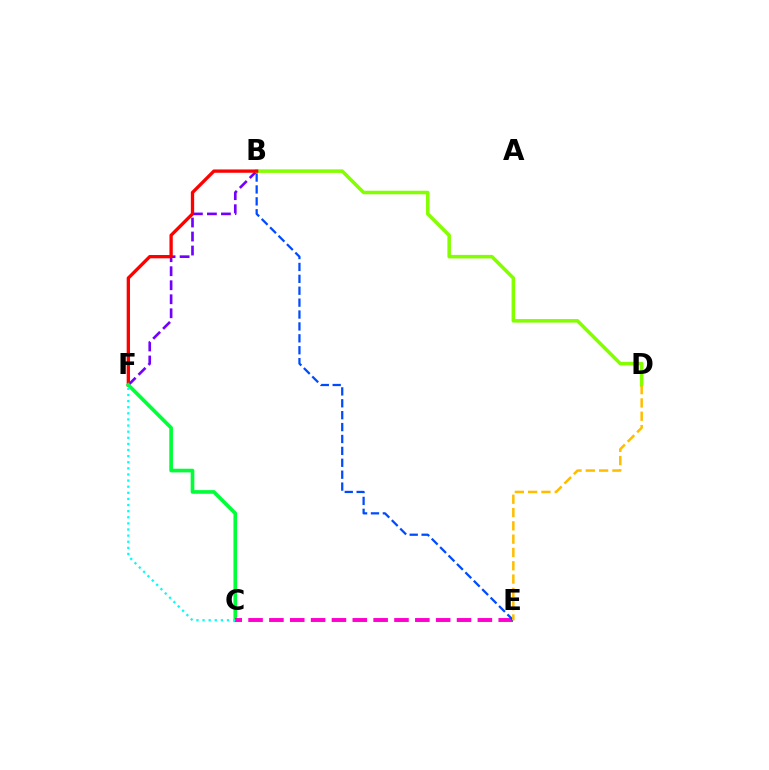{('B', 'F'): [{'color': '#7200ff', 'line_style': 'dashed', 'thickness': 1.9}, {'color': '#ff0000', 'line_style': 'solid', 'thickness': 2.39}], ('B', 'D'): [{'color': '#84ff00', 'line_style': 'solid', 'thickness': 2.54}], ('C', 'F'): [{'color': '#00ff39', 'line_style': 'solid', 'thickness': 2.64}, {'color': '#00fff6', 'line_style': 'dotted', 'thickness': 1.66}], ('C', 'E'): [{'color': '#ff00cf', 'line_style': 'dashed', 'thickness': 2.83}], ('B', 'E'): [{'color': '#004bff', 'line_style': 'dashed', 'thickness': 1.62}], ('D', 'E'): [{'color': '#ffbd00', 'line_style': 'dashed', 'thickness': 1.81}]}